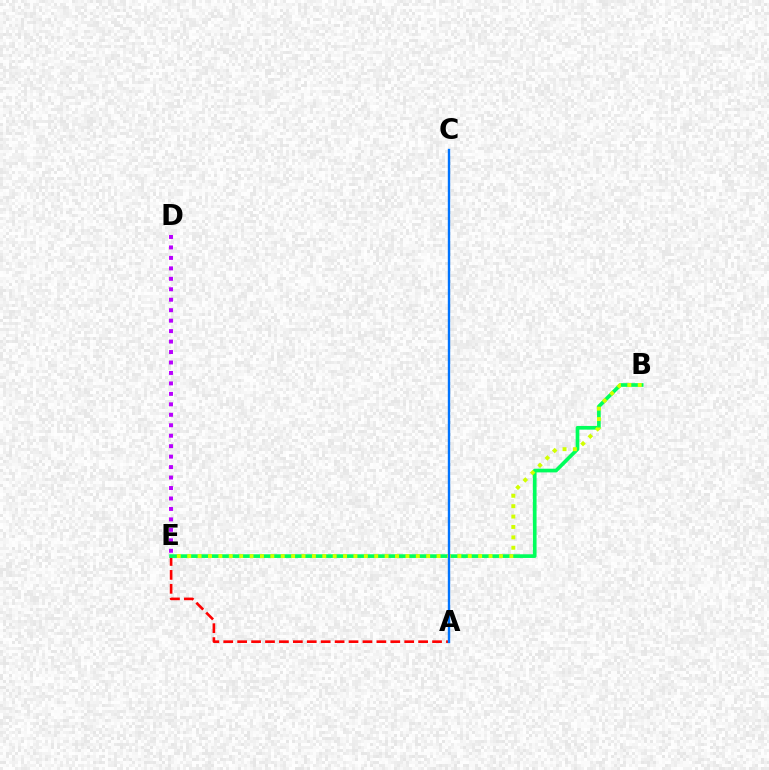{('A', 'E'): [{'color': '#ff0000', 'line_style': 'dashed', 'thickness': 1.89}], ('D', 'E'): [{'color': '#b900ff', 'line_style': 'dotted', 'thickness': 2.84}], ('B', 'E'): [{'color': '#00ff5c', 'line_style': 'solid', 'thickness': 2.65}, {'color': '#d1ff00', 'line_style': 'dotted', 'thickness': 2.82}], ('A', 'C'): [{'color': '#0074ff', 'line_style': 'solid', 'thickness': 1.71}]}